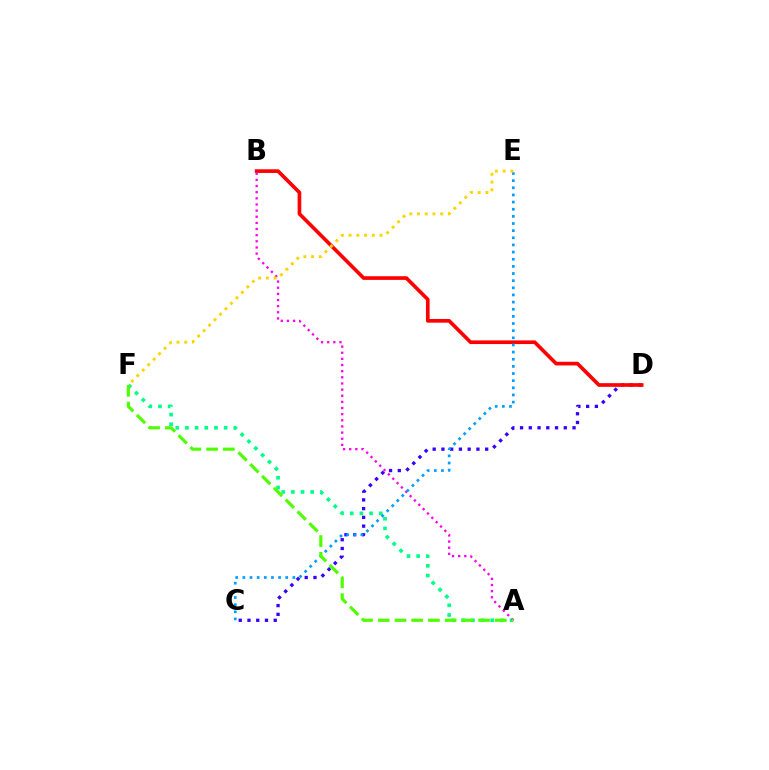{('C', 'D'): [{'color': '#3700ff', 'line_style': 'dotted', 'thickness': 2.38}], ('A', 'F'): [{'color': '#00ff86', 'line_style': 'dotted', 'thickness': 2.63}, {'color': '#4fff00', 'line_style': 'dashed', 'thickness': 2.27}], ('B', 'D'): [{'color': '#ff0000', 'line_style': 'solid', 'thickness': 2.64}], ('A', 'B'): [{'color': '#ff00ed', 'line_style': 'dotted', 'thickness': 1.67}], ('C', 'E'): [{'color': '#009eff', 'line_style': 'dotted', 'thickness': 1.94}], ('E', 'F'): [{'color': '#ffd500', 'line_style': 'dotted', 'thickness': 2.1}]}